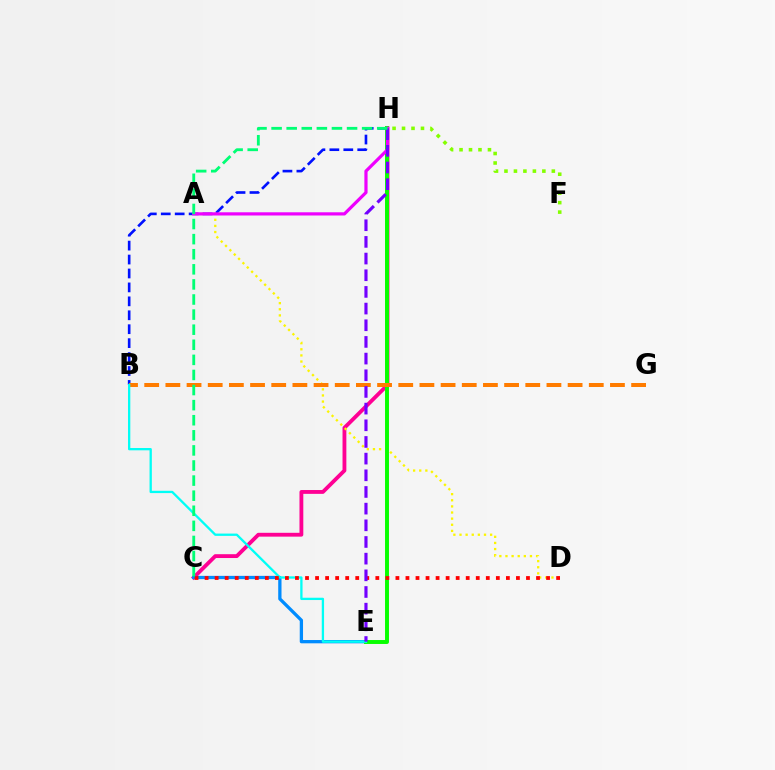{('C', 'H'): [{'color': '#ff0094', 'line_style': 'solid', 'thickness': 2.76}, {'color': '#00ff74', 'line_style': 'dashed', 'thickness': 2.05}], ('A', 'D'): [{'color': '#fcf500', 'line_style': 'dotted', 'thickness': 1.66}], ('B', 'H'): [{'color': '#0010ff', 'line_style': 'dashed', 'thickness': 1.89}], ('C', 'E'): [{'color': '#008cff', 'line_style': 'solid', 'thickness': 2.37}], ('E', 'H'): [{'color': '#08ff00', 'line_style': 'solid', 'thickness': 2.84}, {'color': '#7200ff', 'line_style': 'dashed', 'thickness': 2.26}], ('F', 'H'): [{'color': '#84ff00', 'line_style': 'dotted', 'thickness': 2.57}], ('B', 'G'): [{'color': '#ff7c00', 'line_style': 'dashed', 'thickness': 2.88}], ('B', 'E'): [{'color': '#00fff6', 'line_style': 'solid', 'thickness': 1.66}], ('A', 'H'): [{'color': '#ee00ff', 'line_style': 'solid', 'thickness': 2.31}], ('C', 'D'): [{'color': '#ff0000', 'line_style': 'dotted', 'thickness': 2.73}]}